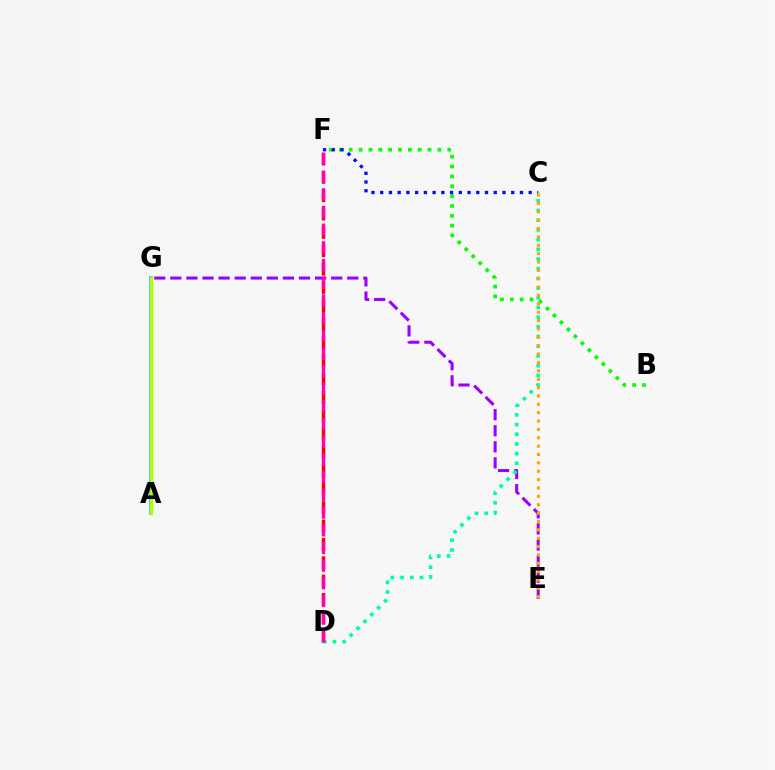{('E', 'G'): [{'color': '#9b00ff', 'line_style': 'dashed', 'thickness': 2.19}], ('B', 'F'): [{'color': '#08ff00', 'line_style': 'dotted', 'thickness': 2.68}], ('C', 'D'): [{'color': '#00ff9d', 'line_style': 'dotted', 'thickness': 2.63}], ('A', 'G'): [{'color': '#00b5ff', 'line_style': 'solid', 'thickness': 2.58}, {'color': '#b3ff00', 'line_style': 'solid', 'thickness': 2.44}], ('D', 'F'): [{'color': '#ff0000', 'line_style': 'dashed', 'thickness': 2.49}, {'color': '#ff00bd', 'line_style': 'dashed', 'thickness': 2.4}], ('C', 'F'): [{'color': '#0010ff', 'line_style': 'dotted', 'thickness': 2.37}], ('C', 'E'): [{'color': '#ffa500', 'line_style': 'dotted', 'thickness': 2.27}]}